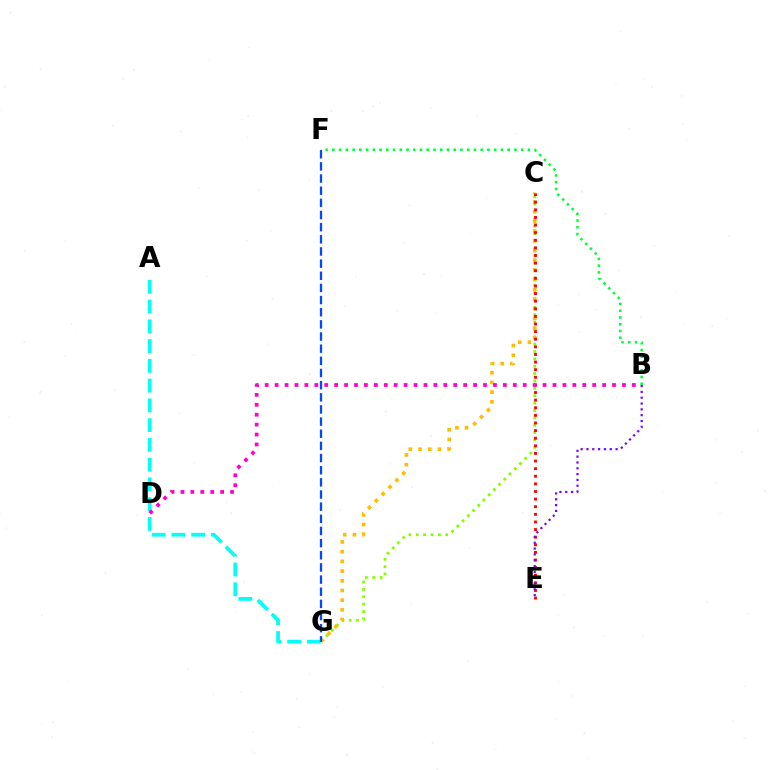{('C', 'G'): [{'color': '#84ff00', 'line_style': 'dotted', 'thickness': 2.0}, {'color': '#ffbd00', 'line_style': 'dotted', 'thickness': 2.64}], ('A', 'G'): [{'color': '#00fff6', 'line_style': 'dashed', 'thickness': 2.68}], ('B', 'F'): [{'color': '#00ff39', 'line_style': 'dotted', 'thickness': 1.83}], ('F', 'G'): [{'color': '#004bff', 'line_style': 'dashed', 'thickness': 1.65}], ('C', 'E'): [{'color': '#ff0000', 'line_style': 'dotted', 'thickness': 2.07}], ('B', 'E'): [{'color': '#7200ff', 'line_style': 'dotted', 'thickness': 1.58}], ('B', 'D'): [{'color': '#ff00cf', 'line_style': 'dotted', 'thickness': 2.7}]}